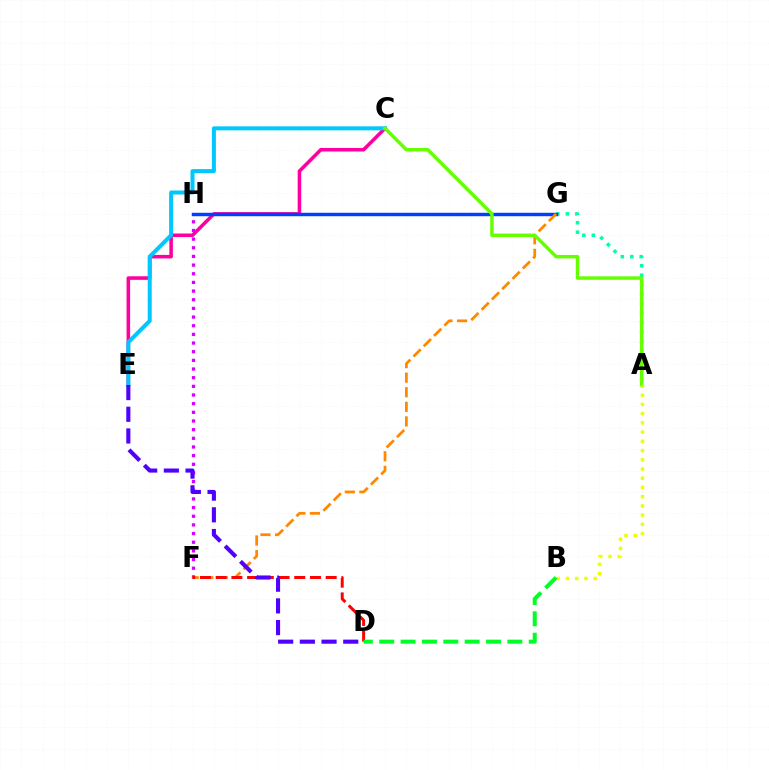{('C', 'E'): [{'color': '#ff00a0', 'line_style': 'solid', 'thickness': 2.56}, {'color': '#00c7ff', 'line_style': 'solid', 'thickness': 2.88}], ('F', 'H'): [{'color': '#d600ff', 'line_style': 'dotted', 'thickness': 2.35}], ('A', 'G'): [{'color': '#00ffaf', 'line_style': 'dotted', 'thickness': 2.57}], ('G', 'H'): [{'color': '#003fff', 'line_style': 'solid', 'thickness': 2.48}], ('F', 'G'): [{'color': '#ff8800', 'line_style': 'dashed', 'thickness': 1.98}], ('D', 'F'): [{'color': '#ff0000', 'line_style': 'dashed', 'thickness': 2.14}], ('A', 'C'): [{'color': '#66ff00', 'line_style': 'solid', 'thickness': 2.49}], ('A', 'B'): [{'color': '#eeff00', 'line_style': 'dotted', 'thickness': 2.51}], ('B', 'D'): [{'color': '#00ff27', 'line_style': 'dashed', 'thickness': 2.9}], ('D', 'E'): [{'color': '#4f00ff', 'line_style': 'dashed', 'thickness': 2.95}]}